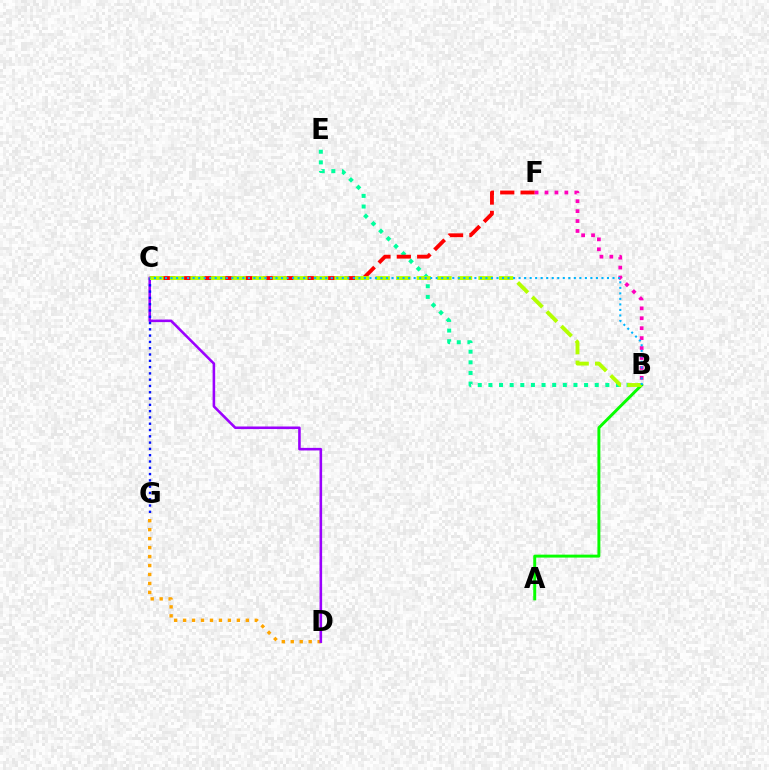{('D', 'G'): [{'color': '#ffa500', 'line_style': 'dotted', 'thickness': 2.44}], ('B', 'E'): [{'color': '#00ff9d', 'line_style': 'dotted', 'thickness': 2.89}], ('C', 'F'): [{'color': '#ff0000', 'line_style': 'dashed', 'thickness': 2.77}], ('C', 'D'): [{'color': '#9b00ff', 'line_style': 'solid', 'thickness': 1.85}], ('A', 'B'): [{'color': '#08ff00', 'line_style': 'solid', 'thickness': 2.12}], ('B', 'F'): [{'color': '#ff00bd', 'line_style': 'dotted', 'thickness': 2.7}], ('C', 'G'): [{'color': '#0010ff', 'line_style': 'dotted', 'thickness': 1.71}], ('B', 'C'): [{'color': '#b3ff00', 'line_style': 'dashed', 'thickness': 2.79}, {'color': '#00b5ff', 'line_style': 'dotted', 'thickness': 1.5}]}